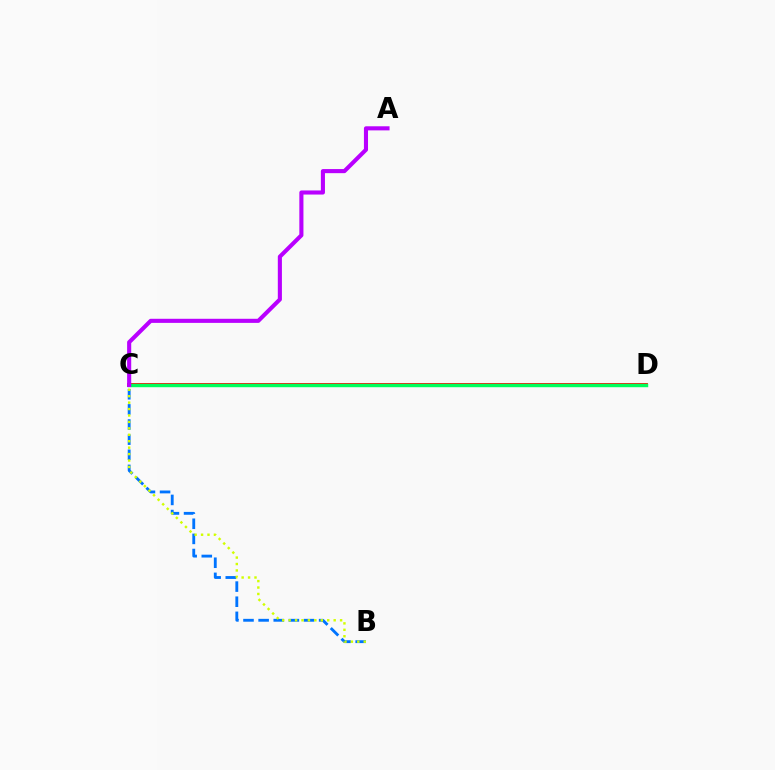{('B', 'C'): [{'color': '#0074ff', 'line_style': 'dashed', 'thickness': 2.05}, {'color': '#d1ff00', 'line_style': 'dotted', 'thickness': 1.75}], ('C', 'D'): [{'color': '#ff0000', 'line_style': 'solid', 'thickness': 2.76}, {'color': '#00ff5c', 'line_style': 'solid', 'thickness': 2.47}], ('A', 'C'): [{'color': '#b900ff', 'line_style': 'solid', 'thickness': 2.95}]}